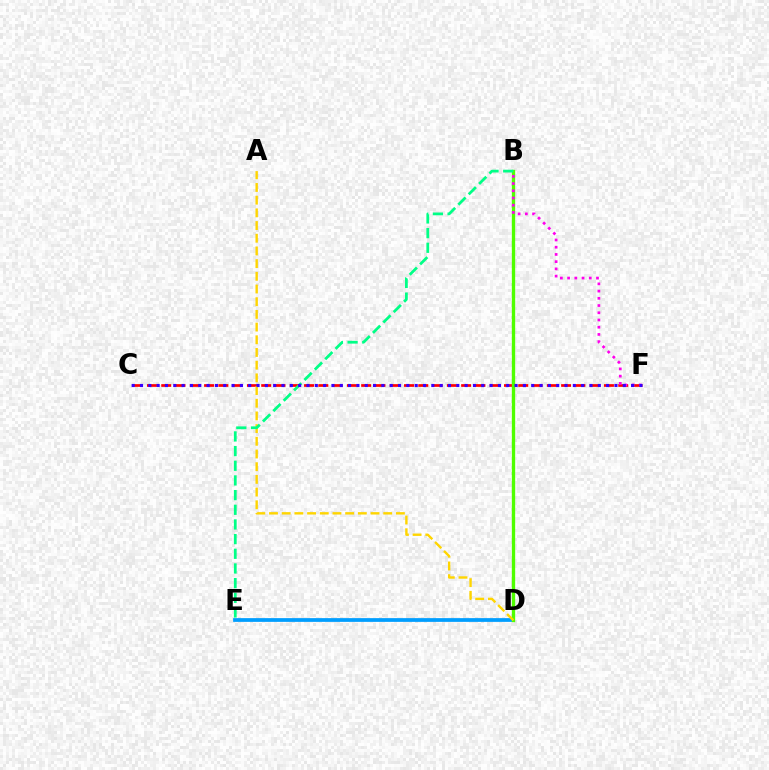{('D', 'E'): [{'color': '#009eff', 'line_style': 'solid', 'thickness': 2.69}], ('C', 'F'): [{'color': '#ff0000', 'line_style': 'dashed', 'thickness': 1.94}, {'color': '#3700ff', 'line_style': 'dotted', 'thickness': 2.26}], ('B', 'D'): [{'color': '#4fff00', 'line_style': 'solid', 'thickness': 2.4}], ('A', 'D'): [{'color': '#ffd500', 'line_style': 'dashed', 'thickness': 1.72}], ('B', 'F'): [{'color': '#ff00ed', 'line_style': 'dotted', 'thickness': 1.96}], ('B', 'E'): [{'color': '#00ff86', 'line_style': 'dashed', 'thickness': 1.99}]}